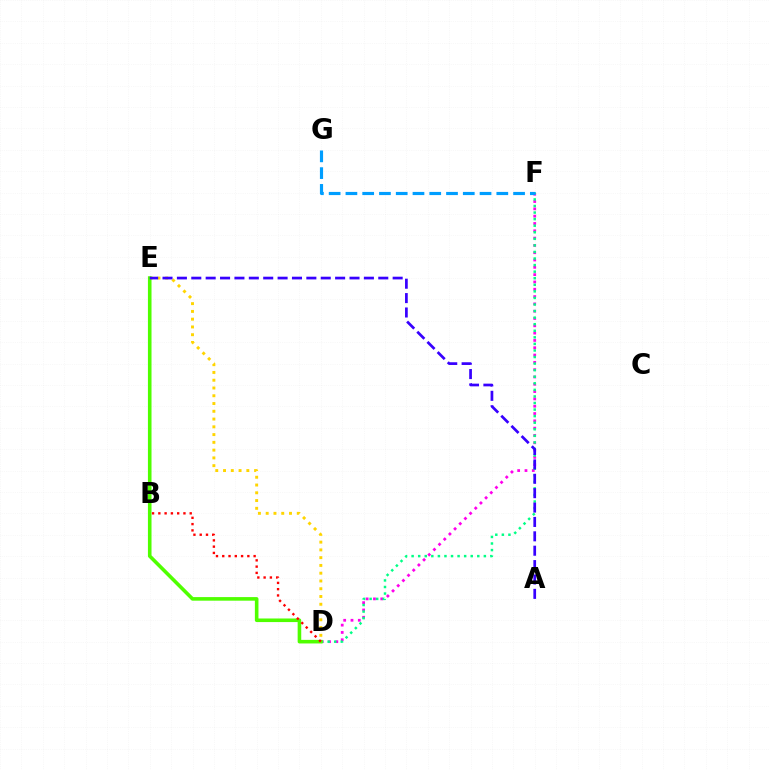{('D', 'E'): [{'color': '#ffd500', 'line_style': 'dotted', 'thickness': 2.11}, {'color': '#4fff00', 'line_style': 'solid', 'thickness': 2.58}], ('D', 'F'): [{'color': '#ff00ed', 'line_style': 'dotted', 'thickness': 1.99}, {'color': '#00ff86', 'line_style': 'dotted', 'thickness': 1.78}], ('B', 'D'): [{'color': '#ff0000', 'line_style': 'dotted', 'thickness': 1.71}], ('F', 'G'): [{'color': '#009eff', 'line_style': 'dashed', 'thickness': 2.28}], ('A', 'E'): [{'color': '#3700ff', 'line_style': 'dashed', 'thickness': 1.95}]}